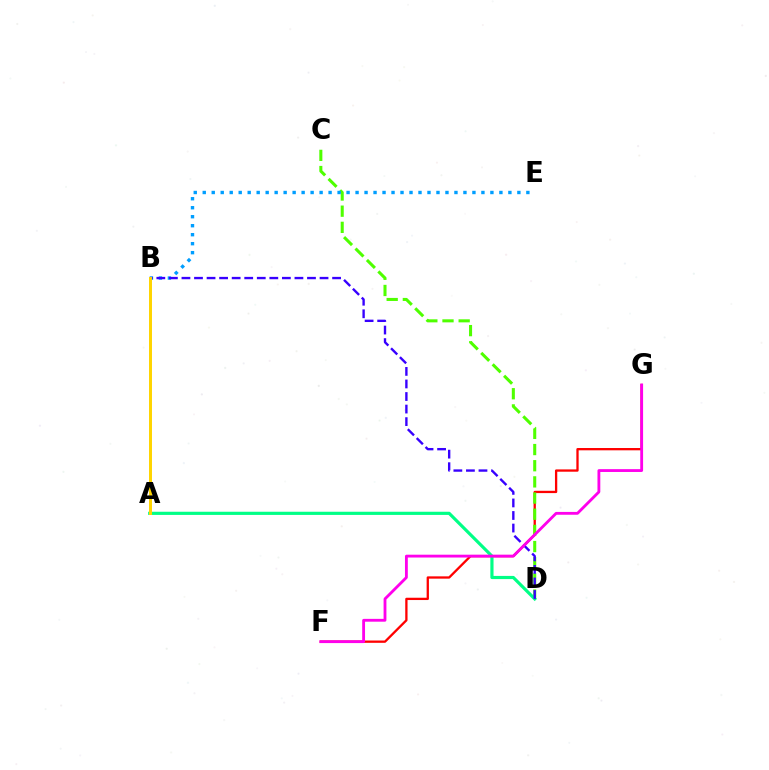{('F', 'G'): [{'color': '#ff0000', 'line_style': 'solid', 'thickness': 1.66}, {'color': '#ff00ed', 'line_style': 'solid', 'thickness': 2.04}], ('C', 'D'): [{'color': '#4fff00', 'line_style': 'dashed', 'thickness': 2.2}], ('B', 'E'): [{'color': '#009eff', 'line_style': 'dotted', 'thickness': 2.44}], ('A', 'D'): [{'color': '#00ff86', 'line_style': 'solid', 'thickness': 2.28}], ('B', 'D'): [{'color': '#3700ff', 'line_style': 'dashed', 'thickness': 1.71}], ('A', 'B'): [{'color': '#ffd500', 'line_style': 'solid', 'thickness': 2.14}]}